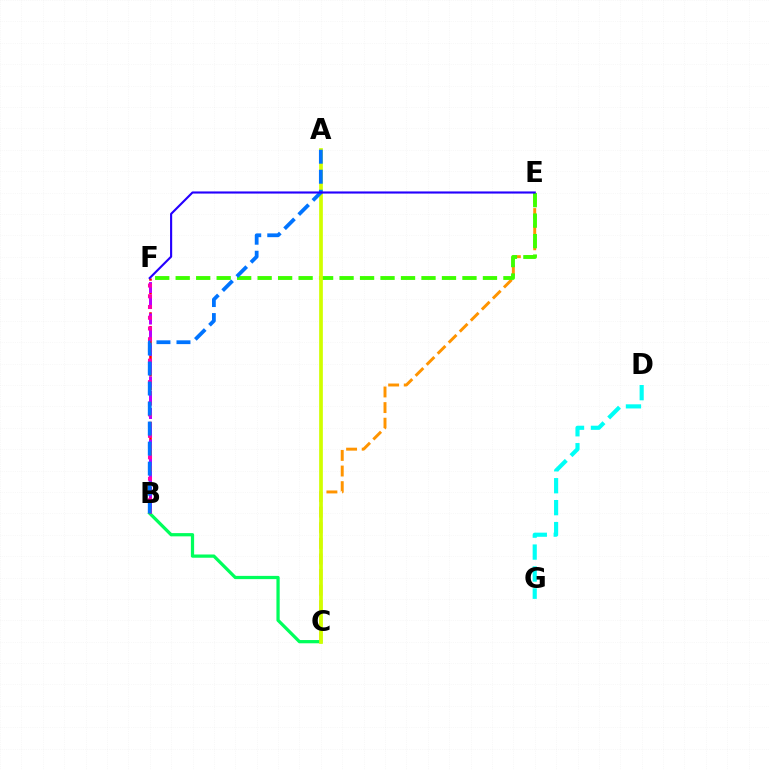{('C', 'E'): [{'color': '#ff9400', 'line_style': 'dashed', 'thickness': 2.12}], ('E', 'F'): [{'color': '#3dff00', 'line_style': 'dashed', 'thickness': 2.78}, {'color': '#2500ff', 'line_style': 'solid', 'thickness': 1.53}], ('D', 'G'): [{'color': '#00fff6', 'line_style': 'dashed', 'thickness': 2.98}], ('B', 'C'): [{'color': '#00ff5c', 'line_style': 'solid', 'thickness': 2.34}], ('A', 'C'): [{'color': '#d1ff00', 'line_style': 'solid', 'thickness': 2.67}], ('B', 'F'): [{'color': '#ff0000', 'line_style': 'dashed', 'thickness': 1.86}, {'color': '#b900ff', 'line_style': 'dashed', 'thickness': 2.14}, {'color': '#ff00ac', 'line_style': 'dotted', 'thickness': 2.92}], ('A', 'B'): [{'color': '#0074ff', 'line_style': 'dashed', 'thickness': 2.72}]}